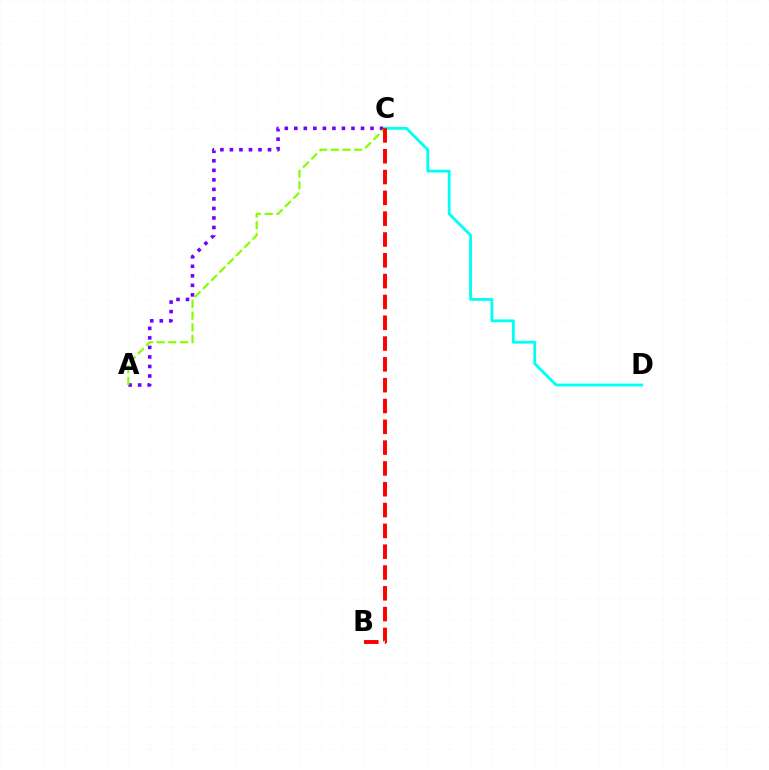{('A', 'C'): [{'color': '#7200ff', 'line_style': 'dotted', 'thickness': 2.59}, {'color': '#84ff00', 'line_style': 'dashed', 'thickness': 1.59}], ('C', 'D'): [{'color': '#00fff6', 'line_style': 'solid', 'thickness': 2.04}], ('B', 'C'): [{'color': '#ff0000', 'line_style': 'dashed', 'thickness': 2.83}]}